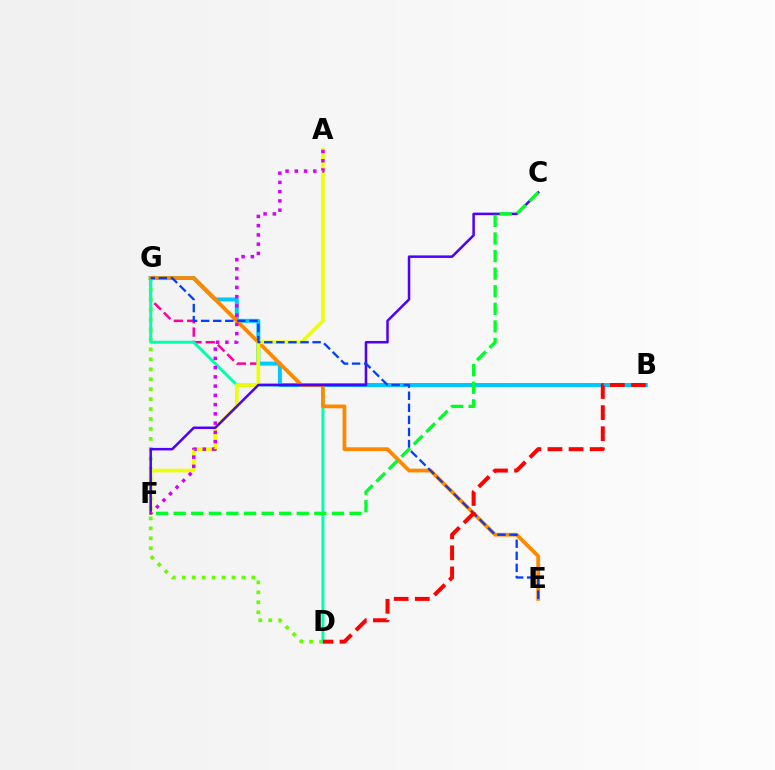{('B', 'G'): [{'color': '#ff00a0', 'line_style': 'dashed', 'thickness': 1.81}, {'color': '#00c7ff', 'line_style': 'solid', 'thickness': 2.86}], ('D', 'G'): [{'color': '#66ff00', 'line_style': 'dotted', 'thickness': 2.7}, {'color': '#00ffaf', 'line_style': 'solid', 'thickness': 2.15}], ('E', 'G'): [{'color': '#ff8800', 'line_style': 'solid', 'thickness': 2.72}, {'color': '#003fff', 'line_style': 'dashed', 'thickness': 1.64}], ('A', 'F'): [{'color': '#eeff00', 'line_style': 'solid', 'thickness': 2.63}, {'color': '#d600ff', 'line_style': 'dotted', 'thickness': 2.51}], ('C', 'F'): [{'color': '#4f00ff', 'line_style': 'solid', 'thickness': 1.81}, {'color': '#00ff27', 'line_style': 'dashed', 'thickness': 2.39}], ('B', 'D'): [{'color': '#ff0000', 'line_style': 'dashed', 'thickness': 2.87}]}